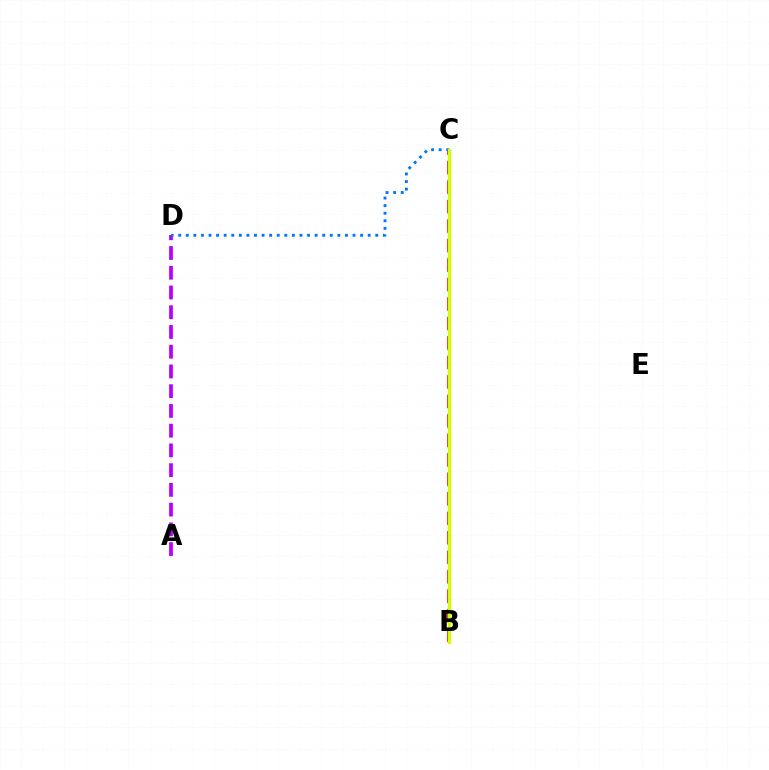{('A', 'D'): [{'color': '#b900ff', 'line_style': 'dashed', 'thickness': 2.68}], ('B', 'C'): [{'color': '#00ff5c', 'line_style': 'solid', 'thickness': 2.16}, {'color': '#ff0000', 'line_style': 'dashed', 'thickness': 2.65}, {'color': '#d1ff00', 'line_style': 'solid', 'thickness': 2.37}], ('C', 'D'): [{'color': '#0074ff', 'line_style': 'dotted', 'thickness': 2.06}]}